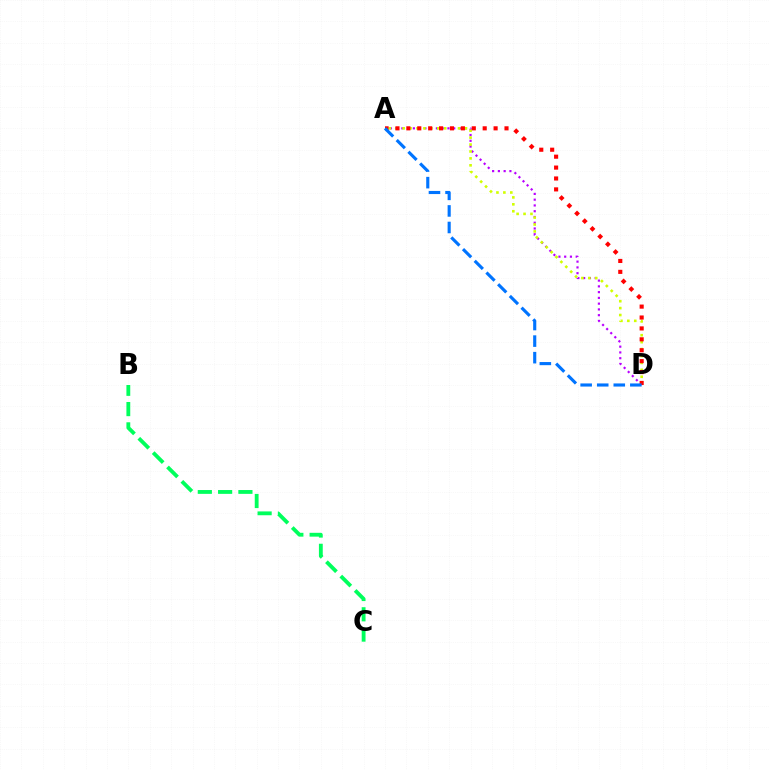{('A', 'D'): [{'color': '#b900ff', 'line_style': 'dotted', 'thickness': 1.57}, {'color': '#d1ff00', 'line_style': 'dotted', 'thickness': 1.88}, {'color': '#ff0000', 'line_style': 'dotted', 'thickness': 2.96}, {'color': '#0074ff', 'line_style': 'dashed', 'thickness': 2.25}], ('B', 'C'): [{'color': '#00ff5c', 'line_style': 'dashed', 'thickness': 2.76}]}